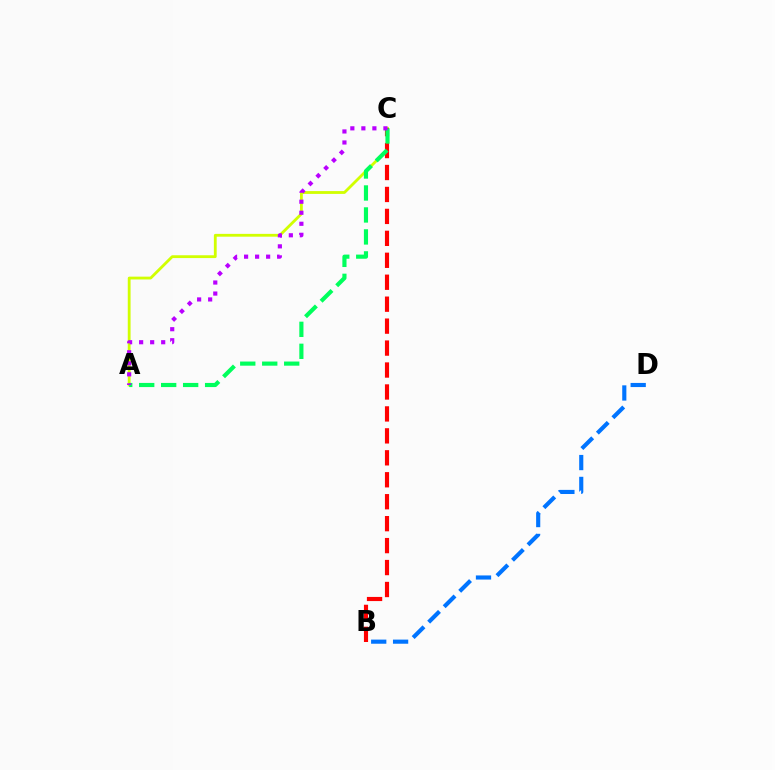{('A', 'C'): [{'color': '#d1ff00', 'line_style': 'solid', 'thickness': 2.02}, {'color': '#00ff5c', 'line_style': 'dashed', 'thickness': 2.99}, {'color': '#b900ff', 'line_style': 'dotted', 'thickness': 3.0}], ('B', 'D'): [{'color': '#0074ff', 'line_style': 'dashed', 'thickness': 2.97}], ('B', 'C'): [{'color': '#ff0000', 'line_style': 'dashed', 'thickness': 2.98}]}